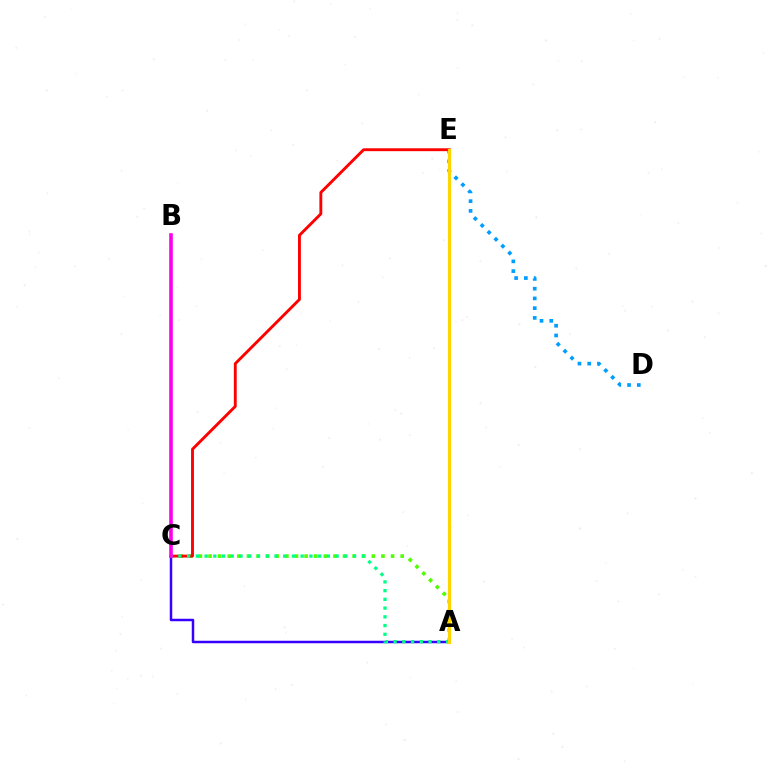{('A', 'C'): [{'color': '#4fff00', 'line_style': 'dotted', 'thickness': 2.61}, {'color': '#3700ff', 'line_style': 'solid', 'thickness': 1.79}, {'color': '#00ff86', 'line_style': 'dotted', 'thickness': 2.37}], ('D', 'E'): [{'color': '#009eff', 'line_style': 'dotted', 'thickness': 2.65}], ('C', 'E'): [{'color': '#ff0000', 'line_style': 'solid', 'thickness': 2.07}], ('B', 'C'): [{'color': '#ff00ed', 'line_style': 'solid', 'thickness': 2.6}], ('A', 'E'): [{'color': '#ffd500', 'line_style': 'solid', 'thickness': 2.29}]}